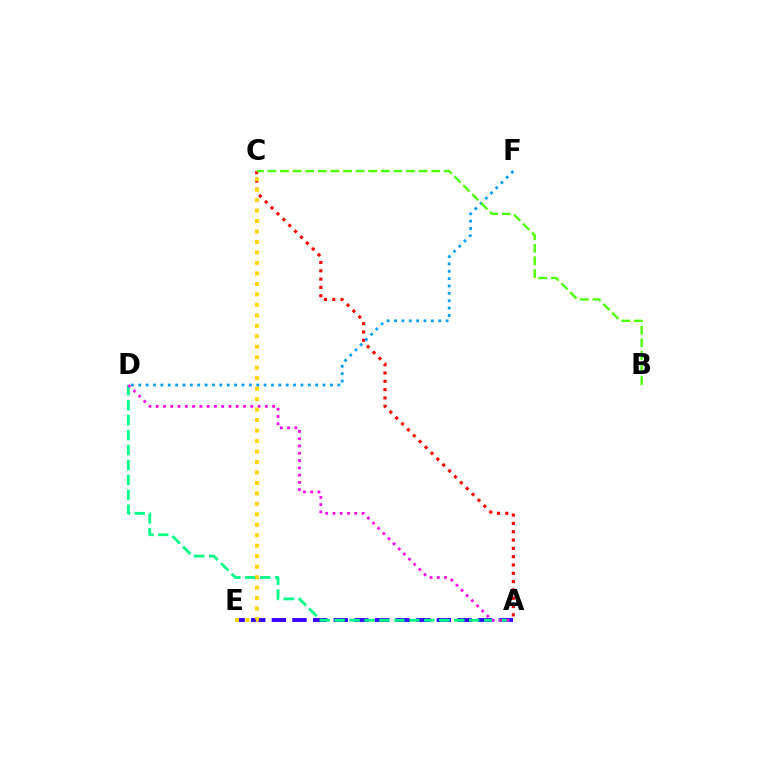{('A', 'E'): [{'color': '#3700ff', 'line_style': 'dashed', 'thickness': 2.8}], ('A', 'C'): [{'color': '#ff0000', 'line_style': 'dotted', 'thickness': 2.26}], ('A', 'D'): [{'color': '#00ff86', 'line_style': 'dashed', 'thickness': 2.03}, {'color': '#ff00ed', 'line_style': 'dotted', 'thickness': 1.98}], ('D', 'F'): [{'color': '#009eff', 'line_style': 'dotted', 'thickness': 2.0}], ('C', 'E'): [{'color': '#ffd500', 'line_style': 'dotted', 'thickness': 2.85}], ('B', 'C'): [{'color': '#4fff00', 'line_style': 'dashed', 'thickness': 1.71}]}